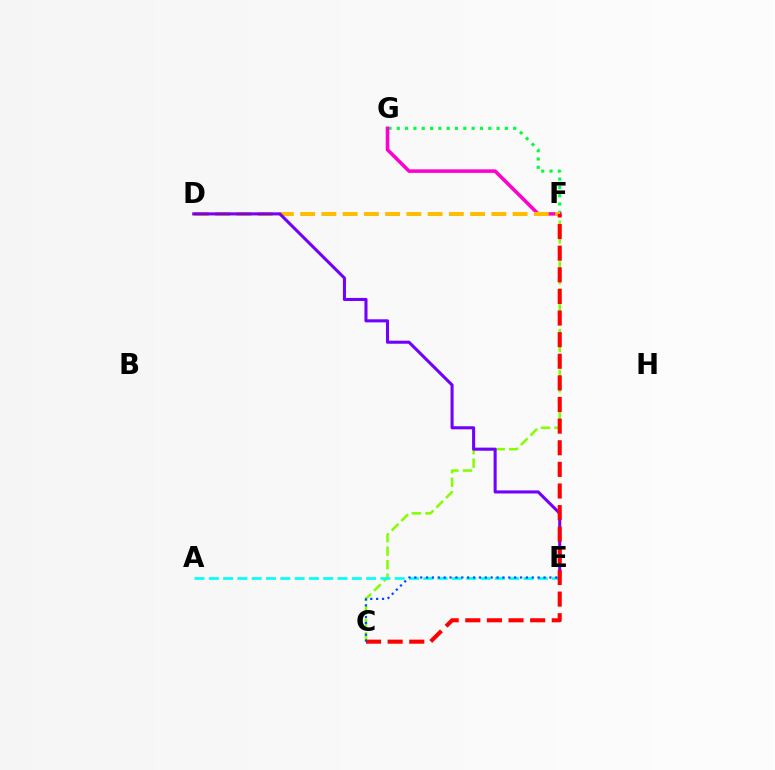{('F', 'G'): [{'color': '#00ff39', 'line_style': 'dotted', 'thickness': 2.26}, {'color': '#ff00cf', 'line_style': 'solid', 'thickness': 2.56}], ('C', 'F'): [{'color': '#84ff00', 'line_style': 'dashed', 'thickness': 1.84}, {'color': '#ff0000', 'line_style': 'dashed', 'thickness': 2.94}], ('D', 'F'): [{'color': '#ffbd00', 'line_style': 'dashed', 'thickness': 2.89}], ('D', 'E'): [{'color': '#7200ff', 'line_style': 'solid', 'thickness': 2.21}], ('A', 'E'): [{'color': '#00fff6', 'line_style': 'dashed', 'thickness': 1.94}], ('C', 'E'): [{'color': '#004bff', 'line_style': 'dotted', 'thickness': 1.6}]}